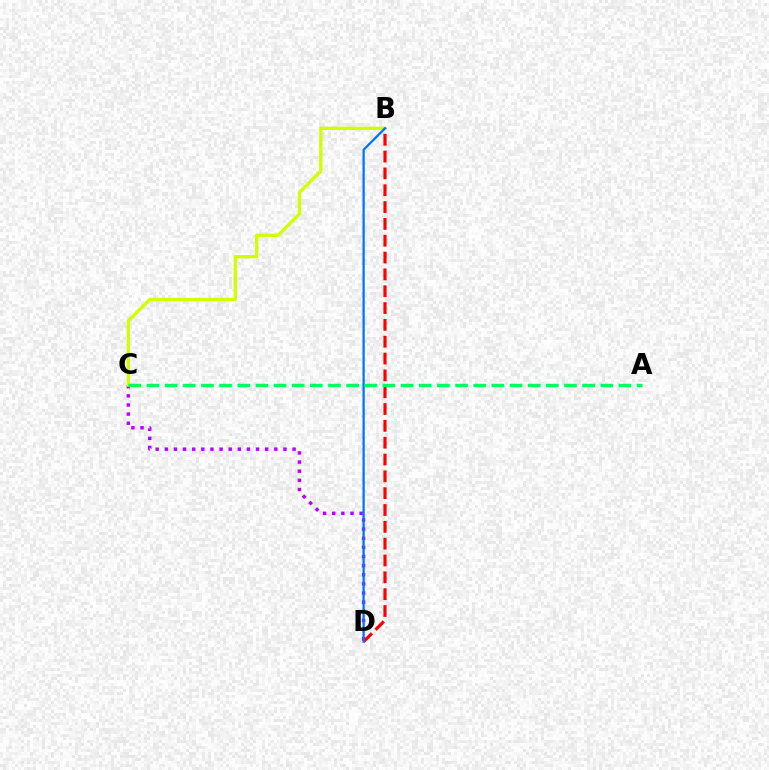{('C', 'D'): [{'color': '#b900ff', 'line_style': 'dotted', 'thickness': 2.48}], ('B', 'C'): [{'color': '#d1ff00', 'line_style': 'solid', 'thickness': 2.38}], ('B', 'D'): [{'color': '#ff0000', 'line_style': 'dashed', 'thickness': 2.29}, {'color': '#0074ff', 'line_style': 'solid', 'thickness': 1.63}], ('A', 'C'): [{'color': '#00ff5c', 'line_style': 'dashed', 'thickness': 2.47}]}